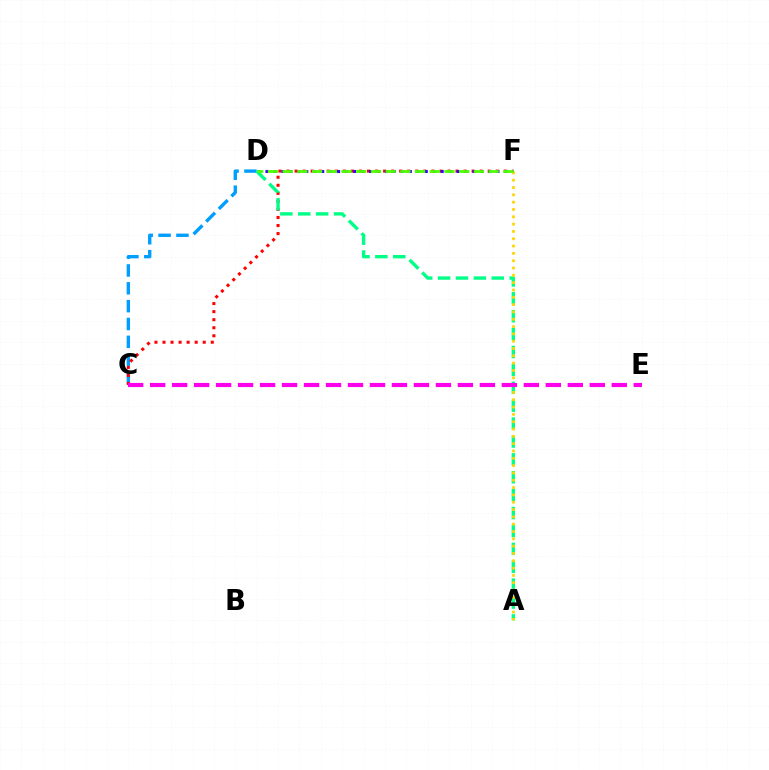{('C', 'D'): [{'color': '#009eff', 'line_style': 'dashed', 'thickness': 2.43}], ('C', 'F'): [{'color': '#ff0000', 'line_style': 'dotted', 'thickness': 2.19}], ('D', 'F'): [{'color': '#3700ff', 'line_style': 'dotted', 'thickness': 2.16}, {'color': '#4fff00', 'line_style': 'dashed', 'thickness': 2.0}], ('A', 'D'): [{'color': '#00ff86', 'line_style': 'dashed', 'thickness': 2.43}], ('A', 'F'): [{'color': '#ffd500', 'line_style': 'dotted', 'thickness': 1.99}], ('C', 'E'): [{'color': '#ff00ed', 'line_style': 'dashed', 'thickness': 2.99}]}